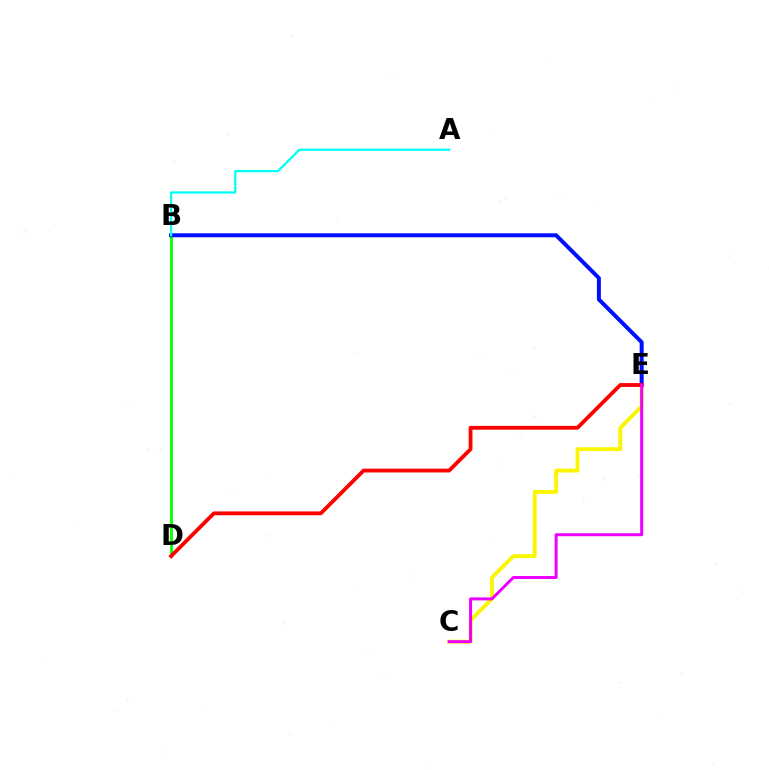{('B', 'D'): [{'color': '#08ff00', 'line_style': 'solid', 'thickness': 2.06}], ('C', 'E'): [{'color': '#fcf500', 'line_style': 'solid', 'thickness': 2.78}, {'color': '#ee00ff', 'line_style': 'solid', 'thickness': 2.15}], ('B', 'E'): [{'color': '#0010ff', 'line_style': 'solid', 'thickness': 2.87}], ('A', 'B'): [{'color': '#00fff6', 'line_style': 'solid', 'thickness': 1.62}], ('D', 'E'): [{'color': '#ff0000', 'line_style': 'solid', 'thickness': 2.74}]}